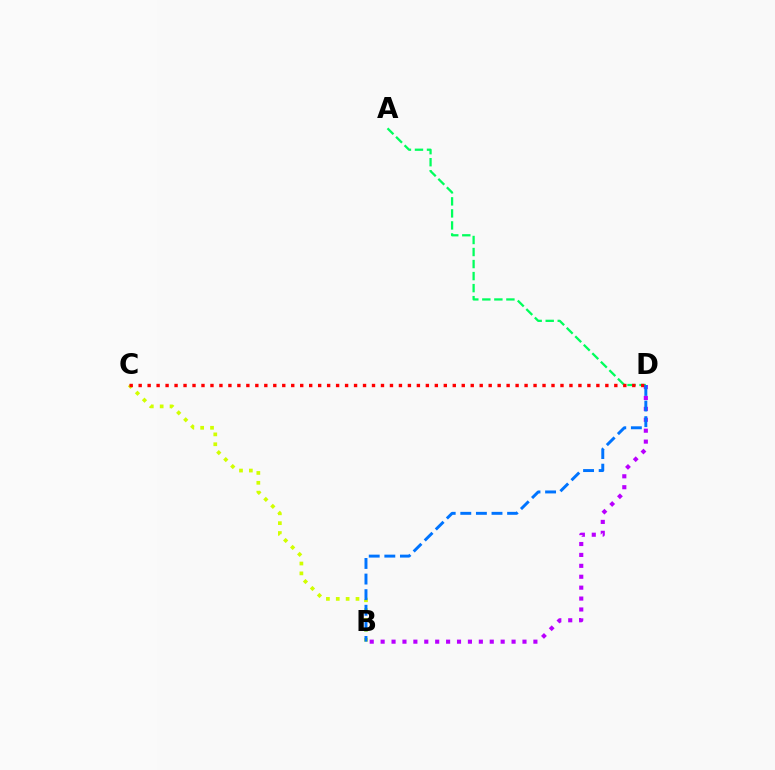{('A', 'D'): [{'color': '#00ff5c', 'line_style': 'dashed', 'thickness': 1.63}], ('B', 'D'): [{'color': '#b900ff', 'line_style': 'dotted', 'thickness': 2.96}, {'color': '#0074ff', 'line_style': 'dashed', 'thickness': 2.12}], ('B', 'C'): [{'color': '#d1ff00', 'line_style': 'dotted', 'thickness': 2.68}], ('C', 'D'): [{'color': '#ff0000', 'line_style': 'dotted', 'thickness': 2.44}]}